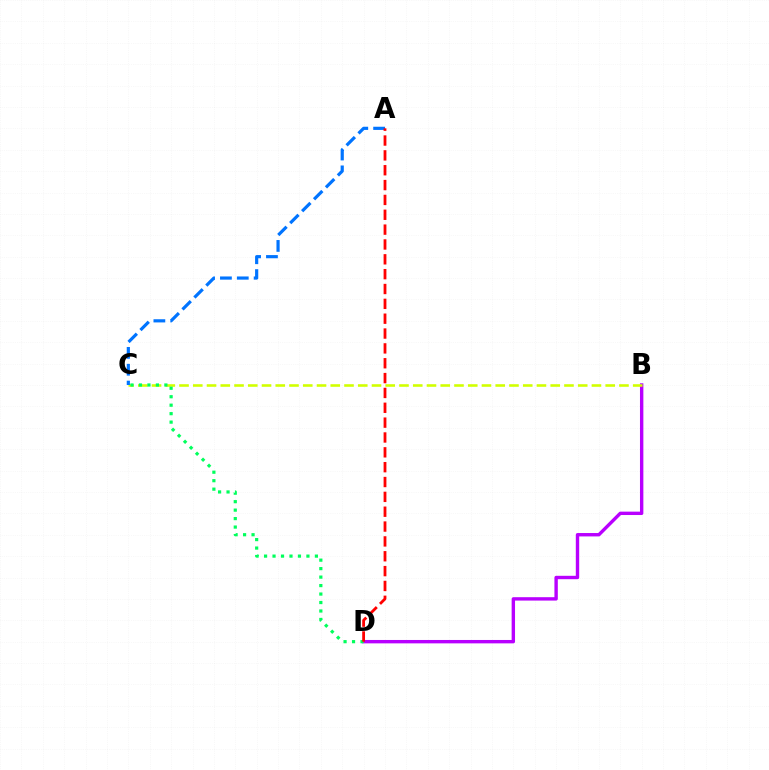{('B', 'D'): [{'color': '#b900ff', 'line_style': 'solid', 'thickness': 2.44}], ('B', 'C'): [{'color': '#d1ff00', 'line_style': 'dashed', 'thickness': 1.87}], ('C', 'D'): [{'color': '#00ff5c', 'line_style': 'dotted', 'thickness': 2.3}], ('A', 'C'): [{'color': '#0074ff', 'line_style': 'dashed', 'thickness': 2.29}], ('A', 'D'): [{'color': '#ff0000', 'line_style': 'dashed', 'thickness': 2.02}]}